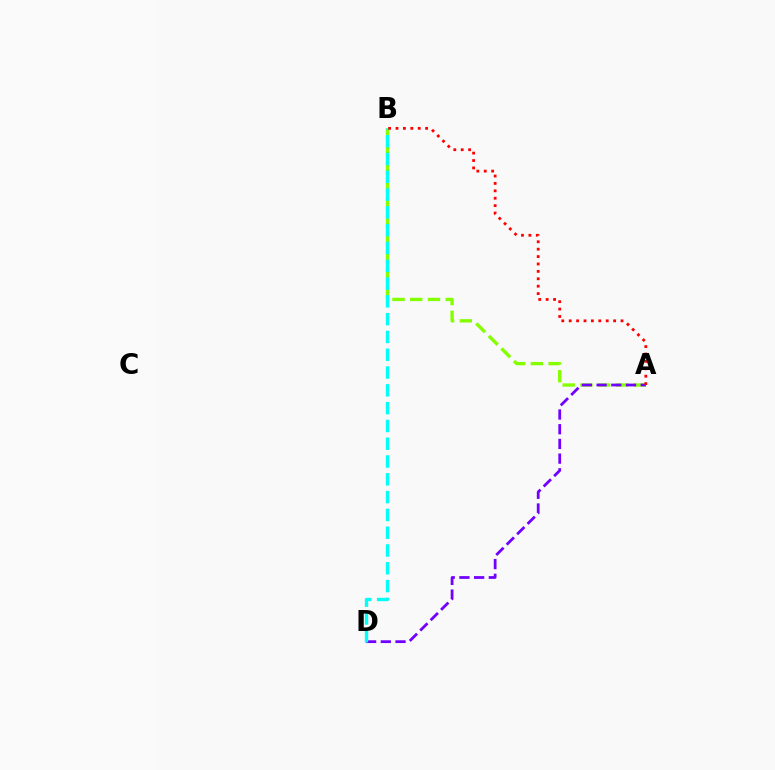{('A', 'B'): [{'color': '#84ff00', 'line_style': 'dashed', 'thickness': 2.41}, {'color': '#ff0000', 'line_style': 'dotted', 'thickness': 2.01}], ('A', 'D'): [{'color': '#7200ff', 'line_style': 'dashed', 'thickness': 2.0}], ('B', 'D'): [{'color': '#00fff6', 'line_style': 'dashed', 'thickness': 2.42}]}